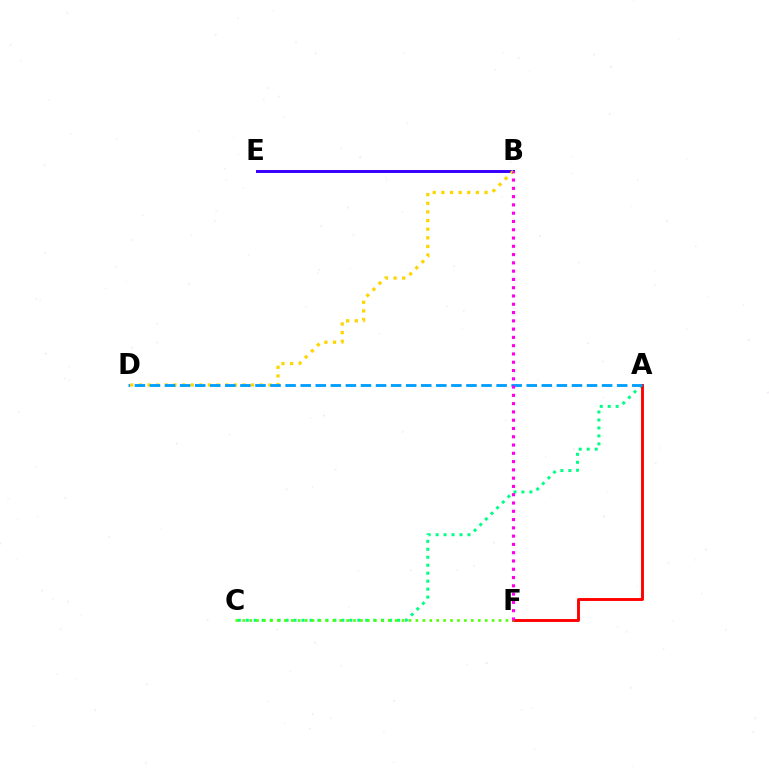{('B', 'E'): [{'color': '#3700ff', 'line_style': 'solid', 'thickness': 2.13}], ('A', 'C'): [{'color': '#00ff86', 'line_style': 'dotted', 'thickness': 2.16}], ('B', 'D'): [{'color': '#ffd500', 'line_style': 'dotted', 'thickness': 2.34}], ('A', 'F'): [{'color': '#ff0000', 'line_style': 'solid', 'thickness': 2.08}], ('C', 'F'): [{'color': '#4fff00', 'line_style': 'dotted', 'thickness': 1.88}], ('A', 'D'): [{'color': '#009eff', 'line_style': 'dashed', 'thickness': 2.05}], ('B', 'F'): [{'color': '#ff00ed', 'line_style': 'dotted', 'thickness': 2.25}]}